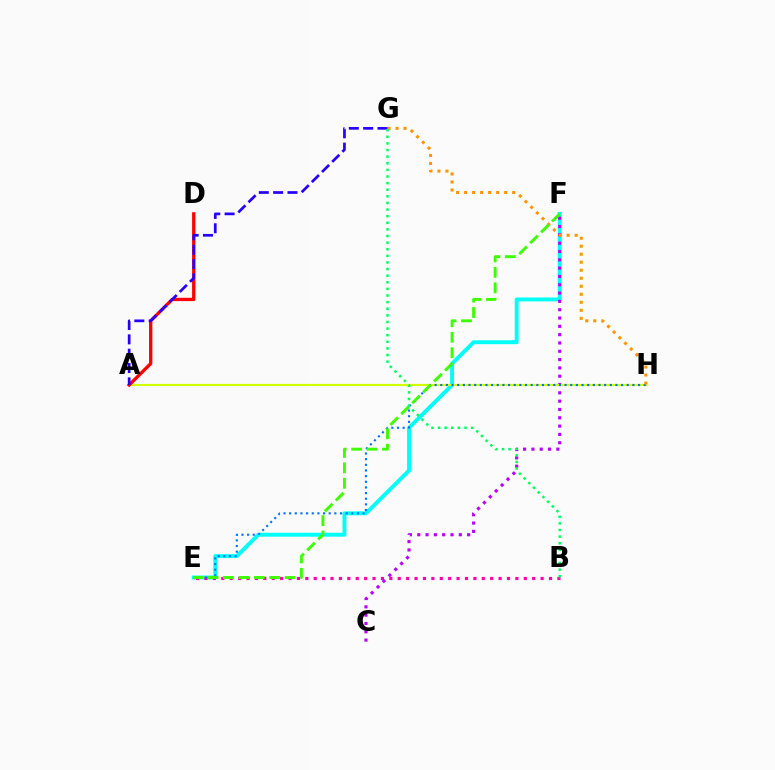{('E', 'F'): [{'color': '#00fff6', 'line_style': 'solid', 'thickness': 2.81}, {'color': '#3dff00', 'line_style': 'dashed', 'thickness': 2.1}], ('B', 'E'): [{'color': '#ff00ac', 'line_style': 'dotted', 'thickness': 2.28}], ('C', 'F'): [{'color': '#b900ff', 'line_style': 'dotted', 'thickness': 2.26}], ('A', 'H'): [{'color': '#d1ff00', 'line_style': 'solid', 'thickness': 1.56}], ('A', 'D'): [{'color': '#ff0000', 'line_style': 'solid', 'thickness': 2.39}], ('E', 'H'): [{'color': '#0074ff', 'line_style': 'dotted', 'thickness': 1.54}], ('G', 'H'): [{'color': '#ff9400', 'line_style': 'dotted', 'thickness': 2.18}], ('A', 'G'): [{'color': '#2500ff', 'line_style': 'dashed', 'thickness': 1.95}], ('B', 'G'): [{'color': '#00ff5c', 'line_style': 'dotted', 'thickness': 1.8}]}